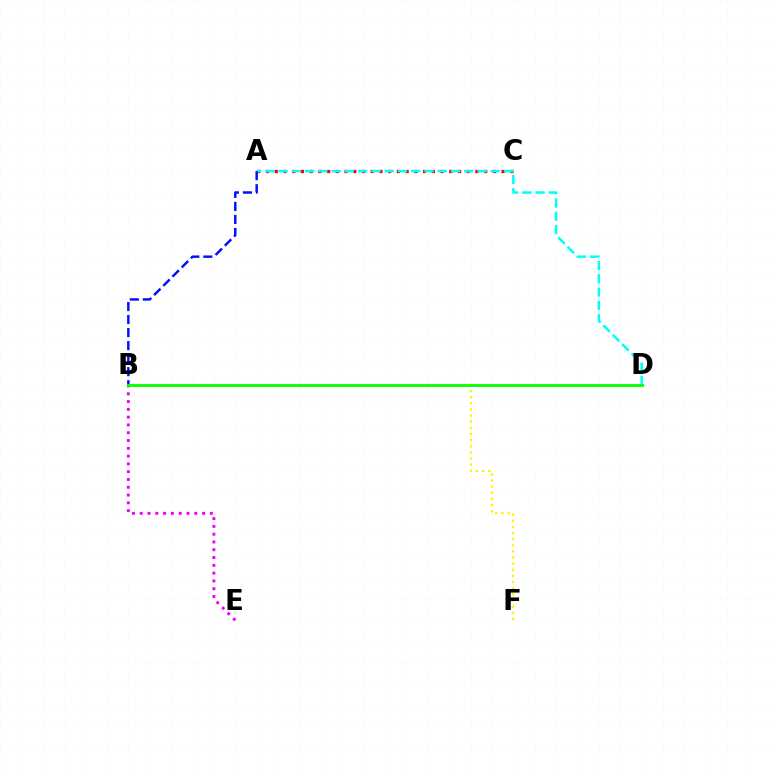{('B', 'F'): [{'color': '#fcf500', 'line_style': 'dotted', 'thickness': 1.67}], ('A', 'C'): [{'color': '#ff0000', 'line_style': 'dotted', 'thickness': 2.37}], ('A', 'D'): [{'color': '#00fff6', 'line_style': 'dashed', 'thickness': 1.8}], ('B', 'E'): [{'color': '#ee00ff', 'line_style': 'dotted', 'thickness': 2.12}], ('A', 'B'): [{'color': '#0010ff', 'line_style': 'dashed', 'thickness': 1.77}], ('B', 'D'): [{'color': '#08ff00', 'line_style': 'solid', 'thickness': 2.03}]}